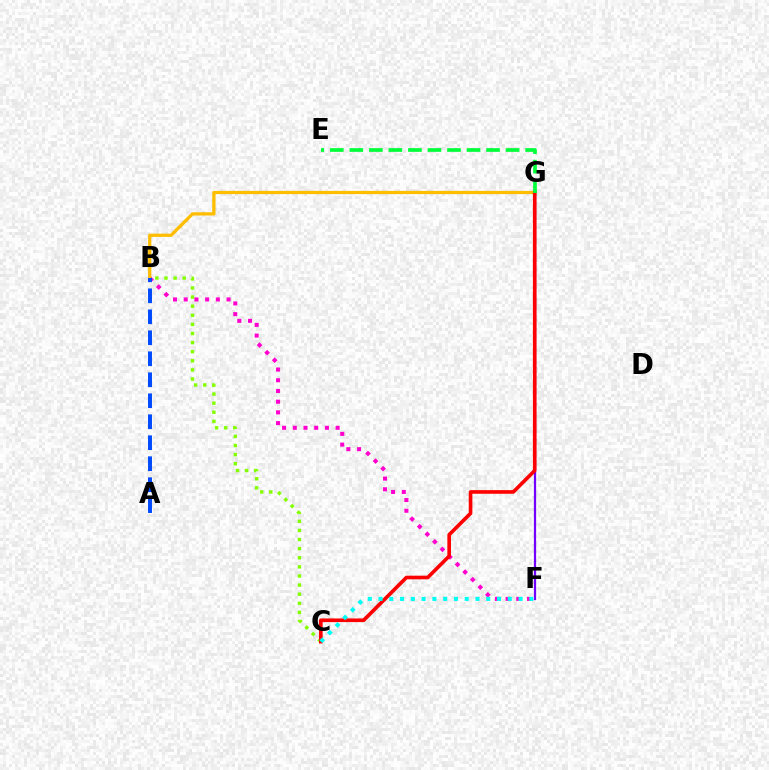{('B', 'C'): [{'color': '#84ff00', 'line_style': 'dotted', 'thickness': 2.47}], ('B', 'F'): [{'color': '#ff00cf', 'line_style': 'dotted', 'thickness': 2.91}], ('F', 'G'): [{'color': '#7200ff', 'line_style': 'solid', 'thickness': 1.61}], ('B', 'G'): [{'color': '#ffbd00', 'line_style': 'solid', 'thickness': 2.34}], ('C', 'G'): [{'color': '#ff0000', 'line_style': 'solid', 'thickness': 2.62}], ('C', 'F'): [{'color': '#00fff6', 'line_style': 'dotted', 'thickness': 2.93}], ('A', 'B'): [{'color': '#004bff', 'line_style': 'dashed', 'thickness': 2.85}], ('E', 'G'): [{'color': '#00ff39', 'line_style': 'dashed', 'thickness': 2.65}]}